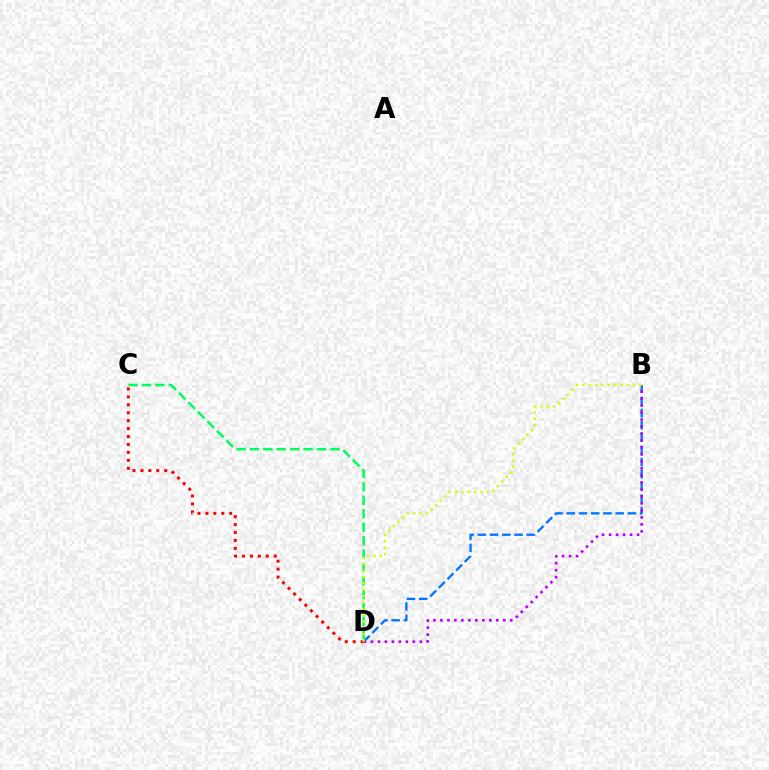{('C', 'D'): [{'color': '#00ff5c', 'line_style': 'dashed', 'thickness': 1.83}, {'color': '#ff0000', 'line_style': 'dotted', 'thickness': 2.16}], ('B', 'D'): [{'color': '#0074ff', 'line_style': 'dashed', 'thickness': 1.66}, {'color': '#b900ff', 'line_style': 'dotted', 'thickness': 1.9}, {'color': '#d1ff00', 'line_style': 'dotted', 'thickness': 1.72}]}